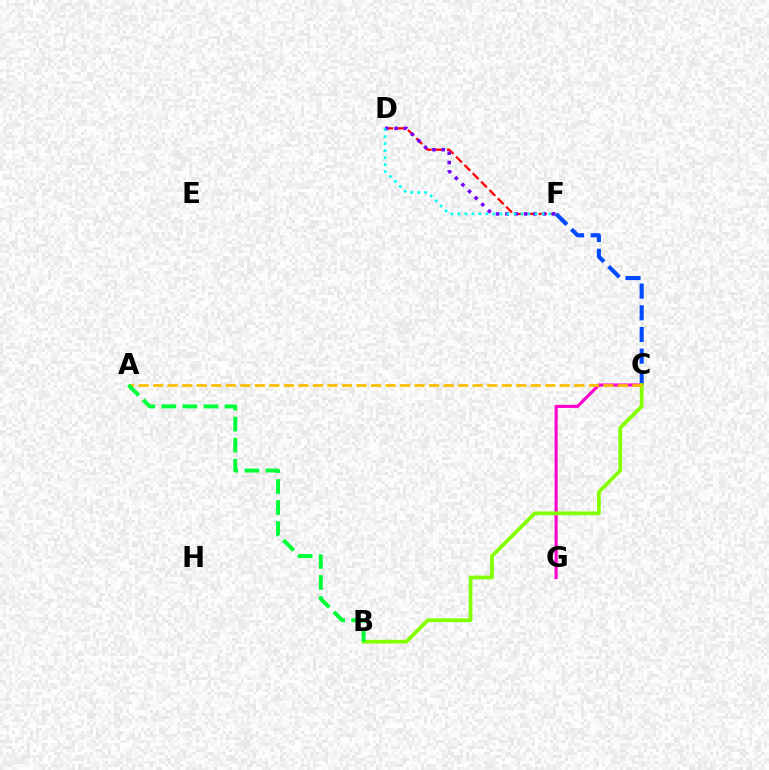{('C', 'F'): [{'color': '#004bff', 'line_style': 'dashed', 'thickness': 2.95}], ('C', 'G'): [{'color': '#ff00cf', 'line_style': 'solid', 'thickness': 2.26}], ('B', 'C'): [{'color': '#84ff00', 'line_style': 'solid', 'thickness': 2.69}], ('D', 'F'): [{'color': '#ff0000', 'line_style': 'dashed', 'thickness': 1.6}, {'color': '#7200ff', 'line_style': 'dotted', 'thickness': 2.54}, {'color': '#00fff6', 'line_style': 'dotted', 'thickness': 1.9}], ('A', 'C'): [{'color': '#ffbd00', 'line_style': 'dashed', 'thickness': 1.97}], ('A', 'B'): [{'color': '#00ff39', 'line_style': 'dashed', 'thickness': 2.86}]}